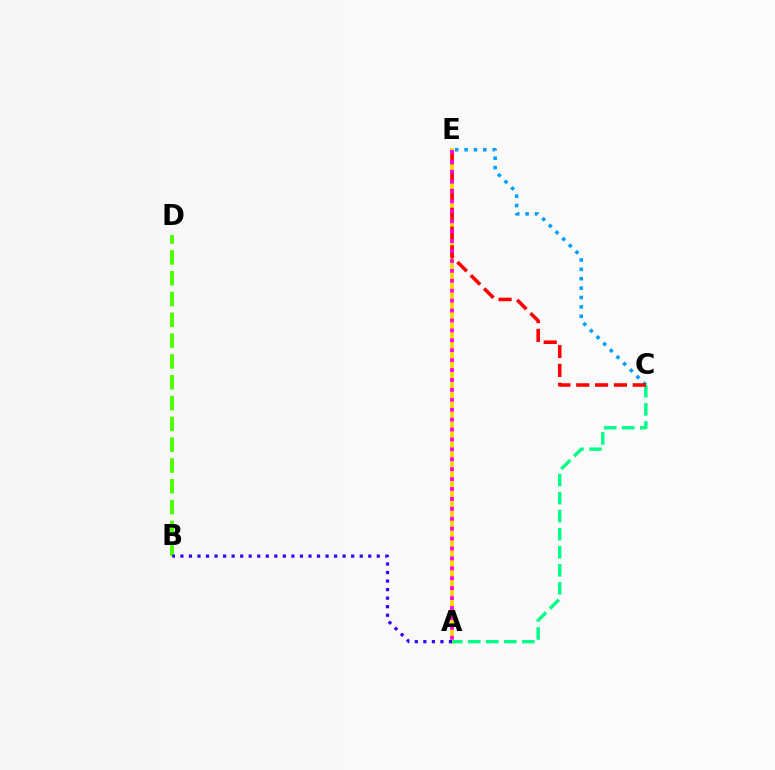{('B', 'D'): [{'color': '#4fff00', 'line_style': 'dashed', 'thickness': 2.83}], ('A', 'E'): [{'color': '#ffd500', 'line_style': 'solid', 'thickness': 2.65}, {'color': '#ff00ed', 'line_style': 'dotted', 'thickness': 2.69}], ('A', 'B'): [{'color': '#3700ff', 'line_style': 'dotted', 'thickness': 2.32}], ('C', 'E'): [{'color': '#009eff', 'line_style': 'dotted', 'thickness': 2.55}, {'color': '#ff0000', 'line_style': 'dashed', 'thickness': 2.56}], ('A', 'C'): [{'color': '#00ff86', 'line_style': 'dashed', 'thickness': 2.45}]}